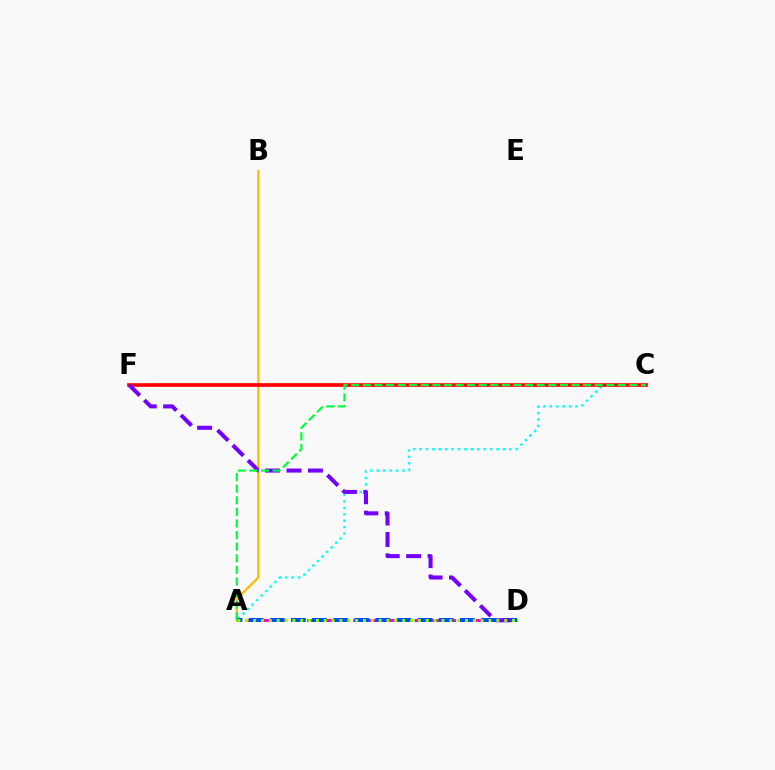{('A', 'D'): [{'color': '#ff00cf', 'line_style': 'dashed', 'thickness': 2.09}, {'color': '#004bff', 'line_style': 'dashed', 'thickness': 2.87}, {'color': '#84ff00', 'line_style': 'dotted', 'thickness': 2.13}], ('A', 'C'): [{'color': '#00fff6', 'line_style': 'dotted', 'thickness': 1.74}, {'color': '#00ff39', 'line_style': 'dashed', 'thickness': 1.57}], ('A', 'B'): [{'color': '#ffbd00', 'line_style': 'solid', 'thickness': 1.68}], ('C', 'F'): [{'color': '#ff0000', 'line_style': 'solid', 'thickness': 2.63}], ('D', 'F'): [{'color': '#7200ff', 'line_style': 'dashed', 'thickness': 2.91}]}